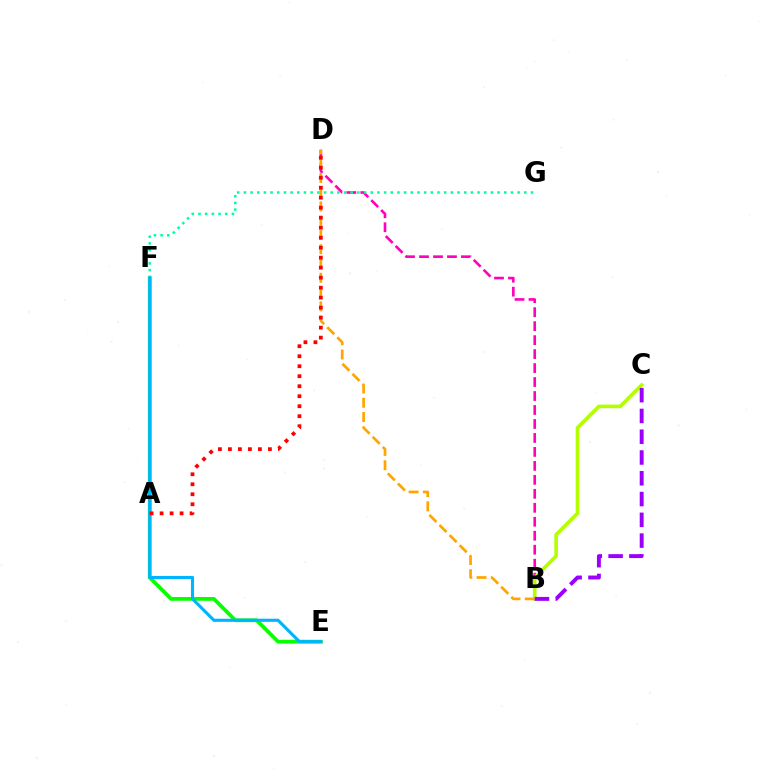{('B', 'D'): [{'color': '#ff00bd', 'line_style': 'dashed', 'thickness': 1.9}, {'color': '#ffa500', 'line_style': 'dashed', 'thickness': 1.94}], ('B', 'C'): [{'color': '#b3ff00', 'line_style': 'solid', 'thickness': 2.62}, {'color': '#9b00ff', 'line_style': 'dashed', 'thickness': 2.82}], ('A', 'F'): [{'color': '#0010ff', 'line_style': 'solid', 'thickness': 1.58}], ('E', 'F'): [{'color': '#08ff00', 'line_style': 'solid', 'thickness': 2.7}, {'color': '#00b5ff', 'line_style': 'solid', 'thickness': 2.25}], ('F', 'G'): [{'color': '#00ff9d', 'line_style': 'dotted', 'thickness': 1.81}], ('A', 'D'): [{'color': '#ff0000', 'line_style': 'dotted', 'thickness': 2.72}]}